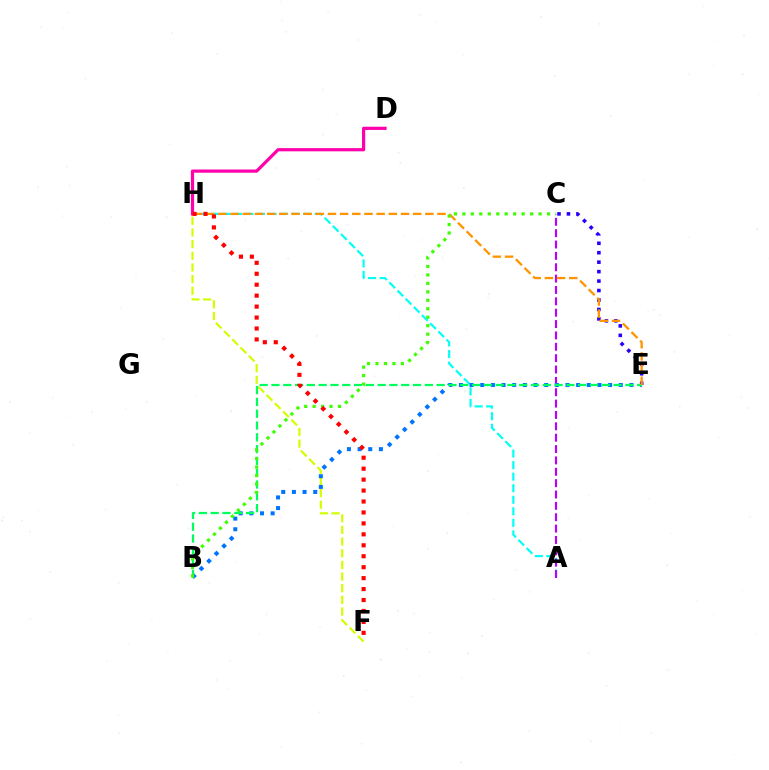{('A', 'H'): [{'color': '#00fff6', 'line_style': 'dashed', 'thickness': 1.57}], ('A', 'C'): [{'color': '#b900ff', 'line_style': 'dashed', 'thickness': 1.54}], ('D', 'H'): [{'color': '#ff00ac', 'line_style': 'solid', 'thickness': 2.3}], ('F', 'H'): [{'color': '#d1ff00', 'line_style': 'dashed', 'thickness': 1.58}, {'color': '#ff0000', 'line_style': 'dotted', 'thickness': 2.97}], ('B', 'E'): [{'color': '#0074ff', 'line_style': 'dotted', 'thickness': 2.9}, {'color': '#00ff5c', 'line_style': 'dashed', 'thickness': 1.6}], ('C', 'E'): [{'color': '#2500ff', 'line_style': 'dotted', 'thickness': 2.57}], ('E', 'H'): [{'color': '#ff9400', 'line_style': 'dashed', 'thickness': 1.65}], ('B', 'C'): [{'color': '#3dff00', 'line_style': 'dotted', 'thickness': 2.3}]}